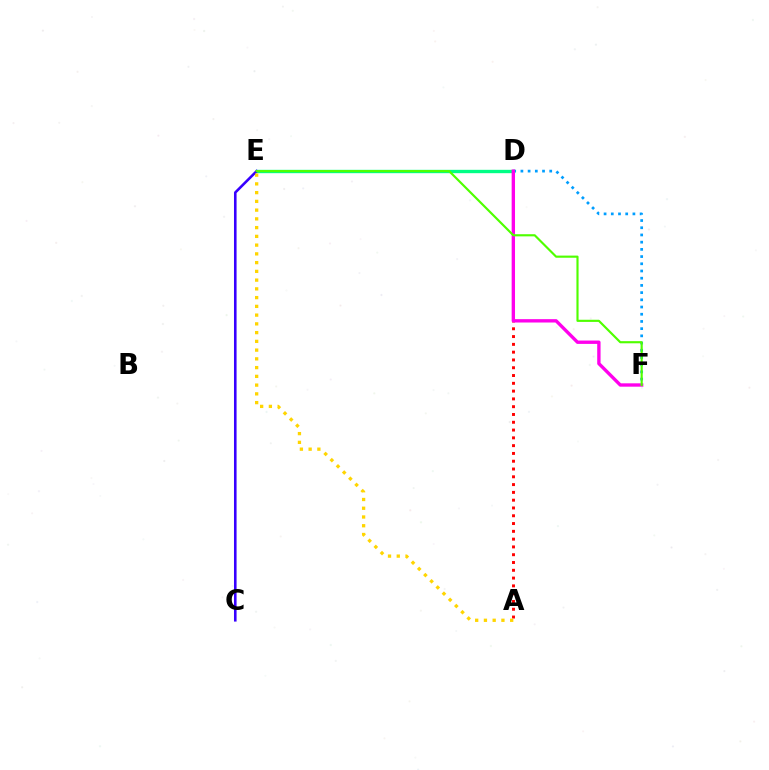{('D', 'F'): [{'color': '#009eff', 'line_style': 'dotted', 'thickness': 1.96}, {'color': '#ff00ed', 'line_style': 'solid', 'thickness': 2.42}], ('D', 'E'): [{'color': '#00ff86', 'line_style': 'solid', 'thickness': 2.42}], ('A', 'D'): [{'color': '#ff0000', 'line_style': 'dotted', 'thickness': 2.12}], ('C', 'E'): [{'color': '#3700ff', 'line_style': 'solid', 'thickness': 1.86}], ('A', 'E'): [{'color': '#ffd500', 'line_style': 'dotted', 'thickness': 2.38}], ('E', 'F'): [{'color': '#4fff00', 'line_style': 'solid', 'thickness': 1.55}]}